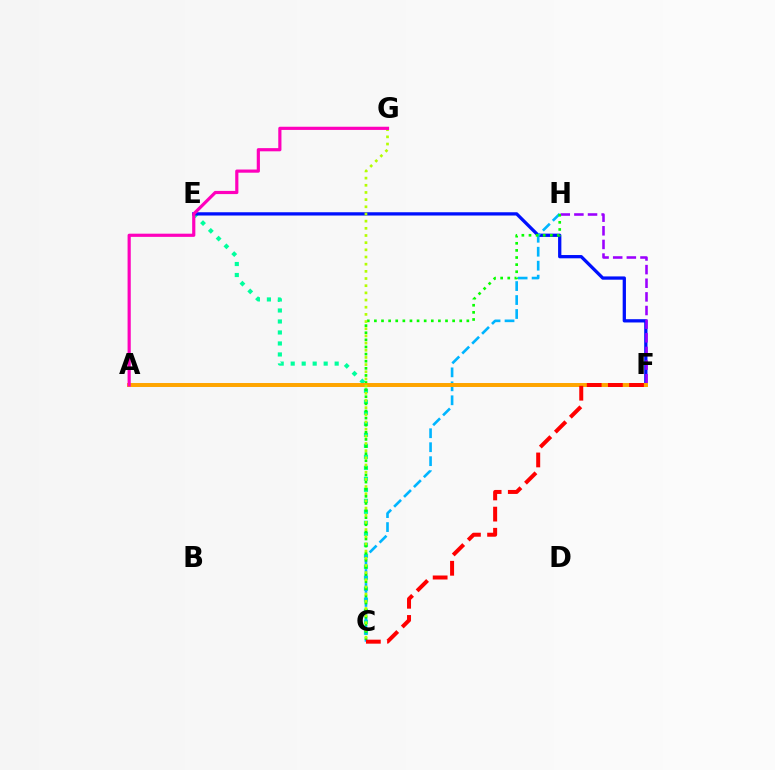{('C', 'E'): [{'color': '#00ff9d', 'line_style': 'dotted', 'thickness': 2.99}], ('E', 'F'): [{'color': '#0010ff', 'line_style': 'solid', 'thickness': 2.36}], ('F', 'H'): [{'color': '#9b00ff', 'line_style': 'dashed', 'thickness': 1.85}], ('C', 'H'): [{'color': '#00b5ff', 'line_style': 'dashed', 'thickness': 1.9}, {'color': '#08ff00', 'line_style': 'dotted', 'thickness': 1.93}], ('A', 'F'): [{'color': '#ffa500', 'line_style': 'solid', 'thickness': 2.85}], ('C', 'G'): [{'color': '#b3ff00', 'line_style': 'dotted', 'thickness': 1.95}], ('A', 'G'): [{'color': '#ff00bd', 'line_style': 'solid', 'thickness': 2.29}], ('C', 'F'): [{'color': '#ff0000', 'line_style': 'dashed', 'thickness': 2.87}]}